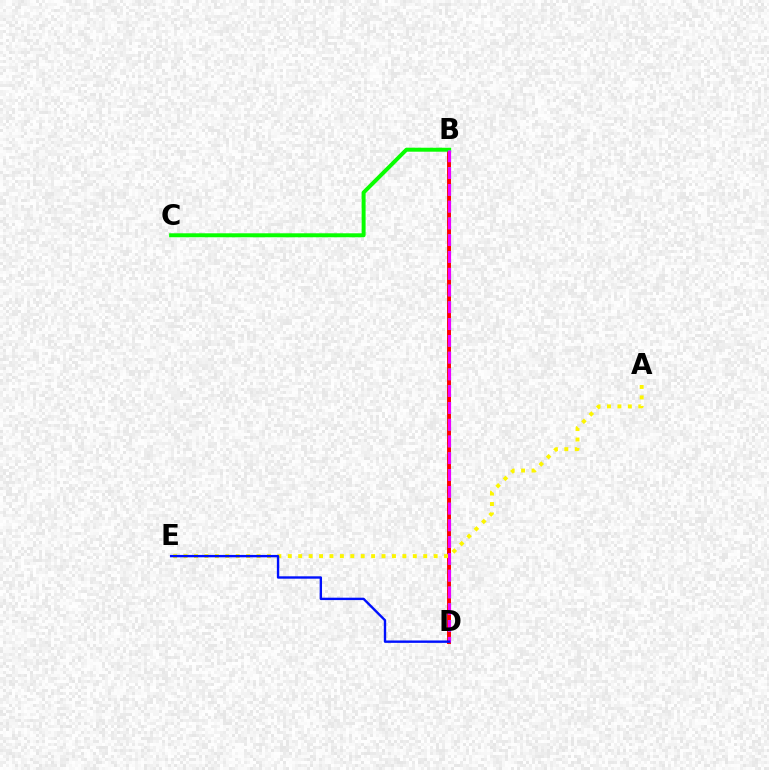{('B', 'D'): [{'color': '#ff0000', 'line_style': 'solid', 'thickness': 2.84}, {'color': '#00fff6', 'line_style': 'dotted', 'thickness': 2.28}, {'color': '#ee00ff', 'line_style': 'dashed', 'thickness': 2.28}], ('B', 'C'): [{'color': '#08ff00', 'line_style': 'solid', 'thickness': 2.85}], ('A', 'E'): [{'color': '#fcf500', 'line_style': 'dotted', 'thickness': 2.83}], ('D', 'E'): [{'color': '#0010ff', 'line_style': 'solid', 'thickness': 1.72}]}